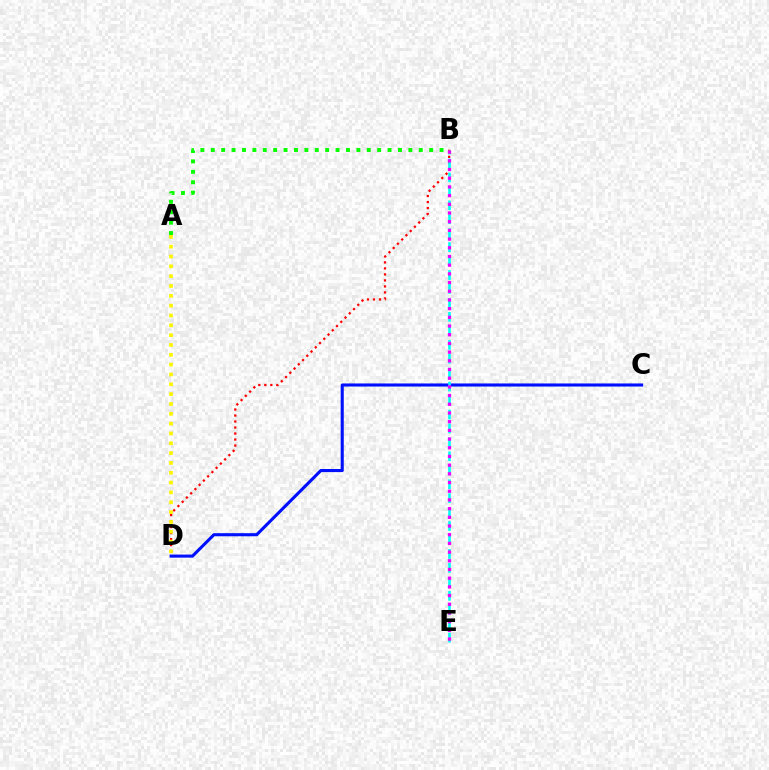{('B', 'D'): [{'color': '#ff0000', 'line_style': 'dotted', 'thickness': 1.63}], ('C', 'D'): [{'color': '#0010ff', 'line_style': 'solid', 'thickness': 2.23}], ('B', 'E'): [{'color': '#00fff6', 'line_style': 'dashed', 'thickness': 1.89}, {'color': '#ee00ff', 'line_style': 'dotted', 'thickness': 2.36}], ('A', 'D'): [{'color': '#fcf500', 'line_style': 'dotted', 'thickness': 2.67}], ('A', 'B'): [{'color': '#08ff00', 'line_style': 'dotted', 'thickness': 2.83}]}